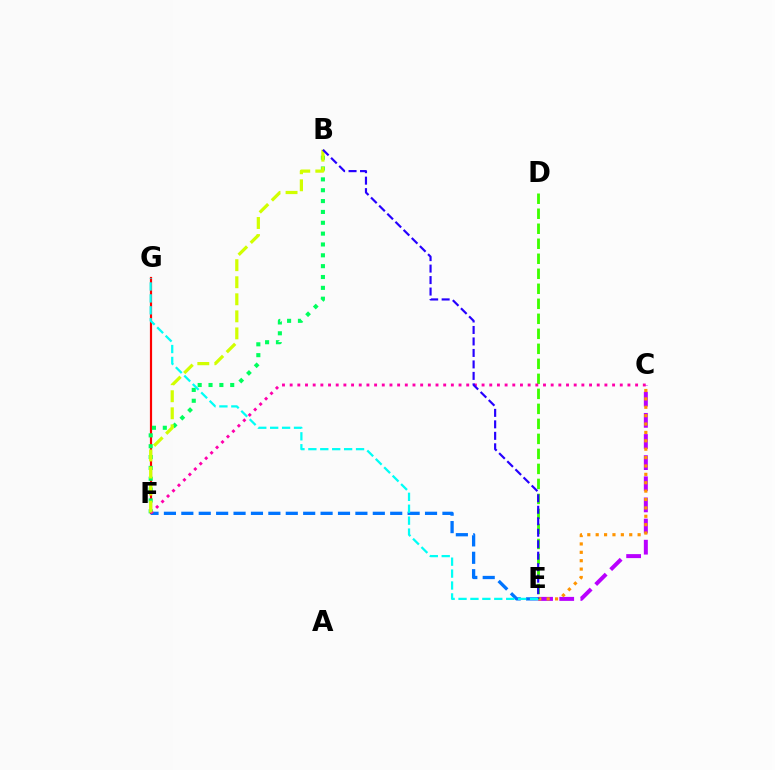{('F', 'G'): [{'color': '#ff0000', 'line_style': 'solid', 'thickness': 1.58}], ('C', 'E'): [{'color': '#b900ff', 'line_style': 'dashed', 'thickness': 2.87}, {'color': '#ff9400', 'line_style': 'dotted', 'thickness': 2.28}], ('B', 'F'): [{'color': '#00ff5c', 'line_style': 'dotted', 'thickness': 2.95}, {'color': '#d1ff00', 'line_style': 'dashed', 'thickness': 2.32}], ('E', 'F'): [{'color': '#0074ff', 'line_style': 'dashed', 'thickness': 2.36}], ('D', 'E'): [{'color': '#3dff00', 'line_style': 'dashed', 'thickness': 2.04}], ('C', 'F'): [{'color': '#ff00ac', 'line_style': 'dotted', 'thickness': 2.09}], ('B', 'E'): [{'color': '#2500ff', 'line_style': 'dashed', 'thickness': 1.56}], ('E', 'G'): [{'color': '#00fff6', 'line_style': 'dashed', 'thickness': 1.62}]}